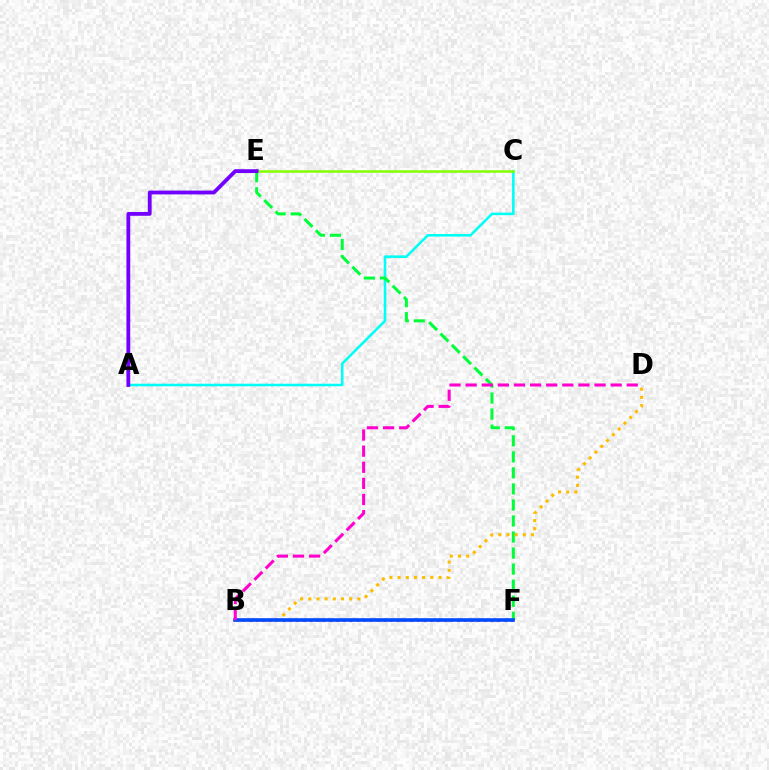{('A', 'C'): [{'color': '#00fff6', 'line_style': 'solid', 'thickness': 1.84}], ('E', 'F'): [{'color': '#00ff39', 'line_style': 'dashed', 'thickness': 2.18}], ('C', 'E'): [{'color': '#84ff00', 'line_style': 'solid', 'thickness': 1.8}], ('B', 'F'): [{'color': '#ff0000', 'line_style': 'dotted', 'thickness': 1.82}, {'color': '#004bff', 'line_style': 'solid', 'thickness': 2.6}], ('B', 'D'): [{'color': '#ffbd00', 'line_style': 'dotted', 'thickness': 2.22}, {'color': '#ff00cf', 'line_style': 'dashed', 'thickness': 2.19}], ('A', 'E'): [{'color': '#7200ff', 'line_style': 'solid', 'thickness': 2.74}]}